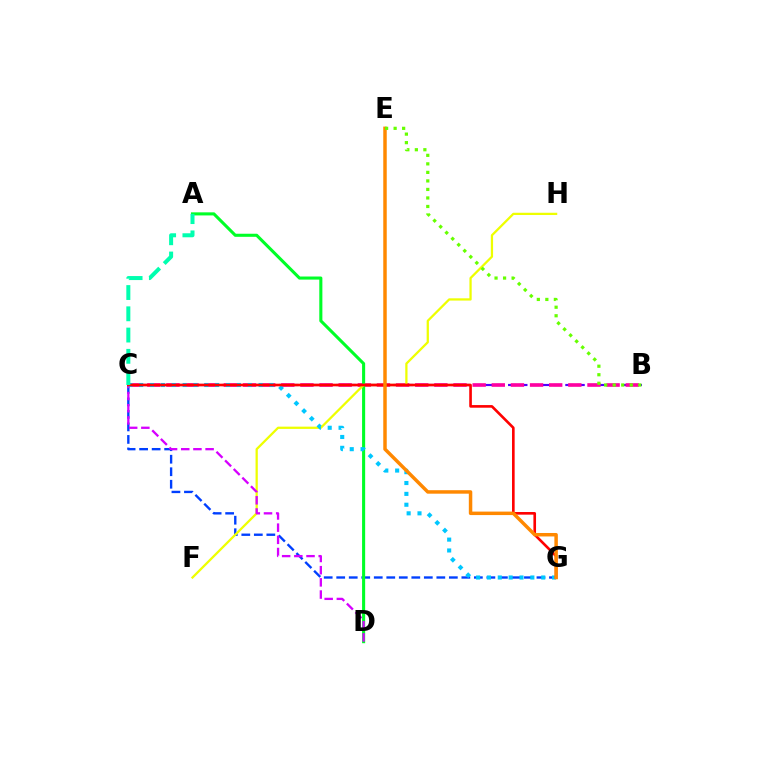{('B', 'C'): [{'color': '#4f00ff', 'line_style': 'dashed', 'thickness': 1.56}, {'color': '#ff00a0', 'line_style': 'dashed', 'thickness': 2.6}], ('C', 'G'): [{'color': '#003fff', 'line_style': 'dashed', 'thickness': 1.7}, {'color': '#00c7ff', 'line_style': 'dotted', 'thickness': 2.95}, {'color': '#ff0000', 'line_style': 'solid', 'thickness': 1.89}], ('A', 'D'): [{'color': '#00ff27', 'line_style': 'solid', 'thickness': 2.22}], ('F', 'H'): [{'color': '#eeff00', 'line_style': 'solid', 'thickness': 1.63}], ('C', 'D'): [{'color': '#d600ff', 'line_style': 'dashed', 'thickness': 1.66}], ('E', 'G'): [{'color': '#ff8800', 'line_style': 'solid', 'thickness': 2.5}], ('B', 'E'): [{'color': '#66ff00', 'line_style': 'dotted', 'thickness': 2.32}], ('A', 'C'): [{'color': '#00ffaf', 'line_style': 'dashed', 'thickness': 2.89}]}